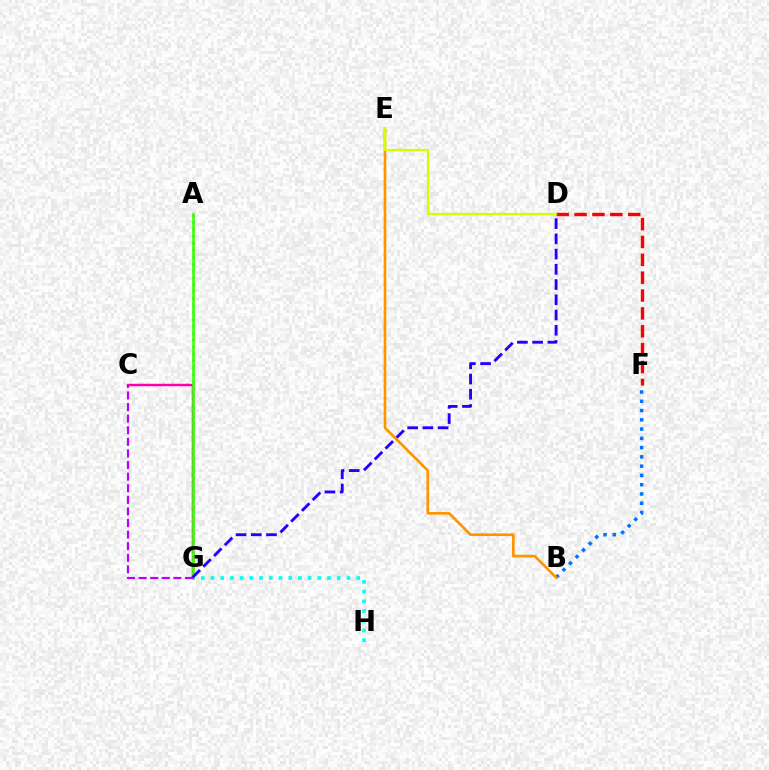{('C', 'G'): [{'color': '#ff00ac', 'line_style': 'solid', 'thickness': 1.77}, {'color': '#b900ff', 'line_style': 'dashed', 'thickness': 1.58}], ('G', 'H'): [{'color': '#00fff6', 'line_style': 'dotted', 'thickness': 2.64}], ('A', 'G'): [{'color': '#00ff5c', 'line_style': 'dotted', 'thickness': 1.88}, {'color': '#3dff00', 'line_style': 'solid', 'thickness': 1.84}], ('B', 'F'): [{'color': '#0074ff', 'line_style': 'dotted', 'thickness': 2.52}], ('D', 'G'): [{'color': '#2500ff', 'line_style': 'dashed', 'thickness': 2.07}], ('D', 'F'): [{'color': '#ff0000', 'line_style': 'dashed', 'thickness': 2.43}], ('B', 'E'): [{'color': '#ff9400', 'line_style': 'solid', 'thickness': 1.91}], ('D', 'E'): [{'color': '#d1ff00', 'line_style': 'solid', 'thickness': 1.62}]}